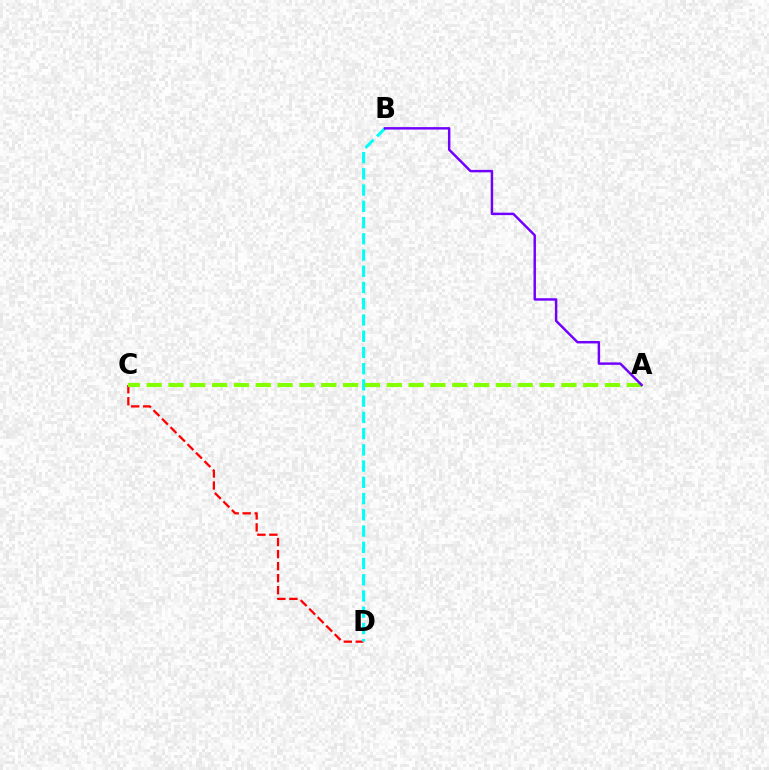{('C', 'D'): [{'color': '#ff0000', 'line_style': 'dashed', 'thickness': 1.63}], ('B', 'D'): [{'color': '#00fff6', 'line_style': 'dashed', 'thickness': 2.21}], ('A', 'C'): [{'color': '#84ff00', 'line_style': 'dashed', 'thickness': 2.97}], ('A', 'B'): [{'color': '#7200ff', 'line_style': 'solid', 'thickness': 1.76}]}